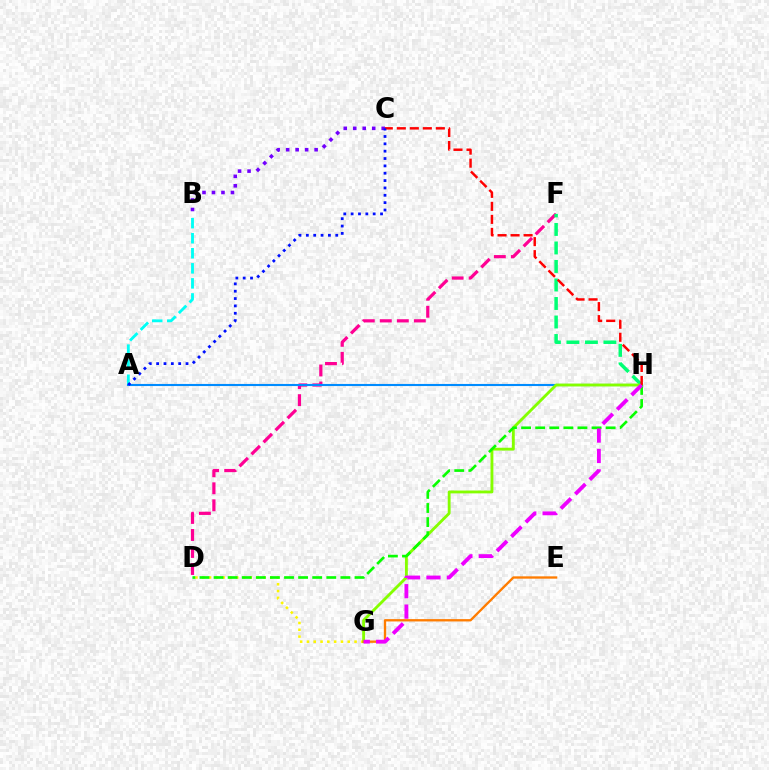{('D', 'F'): [{'color': '#ff0094', 'line_style': 'dashed', 'thickness': 2.31}], ('D', 'G'): [{'color': '#fcf500', 'line_style': 'dotted', 'thickness': 1.85}], ('F', 'H'): [{'color': '#00ff74', 'line_style': 'dashed', 'thickness': 2.51}], ('A', 'B'): [{'color': '#00fff6', 'line_style': 'dashed', 'thickness': 2.04}], ('A', 'H'): [{'color': '#008cff', 'line_style': 'solid', 'thickness': 1.52}], ('B', 'C'): [{'color': '#7200ff', 'line_style': 'dotted', 'thickness': 2.58}], ('G', 'H'): [{'color': '#84ff00', 'line_style': 'solid', 'thickness': 2.05}, {'color': '#ee00ff', 'line_style': 'dashed', 'thickness': 2.77}], ('C', 'H'): [{'color': '#ff0000', 'line_style': 'dashed', 'thickness': 1.77}], ('E', 'G'): [{'color': '#ff7c00', 'line_style': 'solid', 'thickness': 1.68}], ('D', 'H'): [{'color': '#08ff00', 'line_style': 'dashed', 'thickness': 1.91}], ('A', 'C'): [{'color': '#0010ff', 'line_style': 'dotted', 'thickness': 2.0}]}